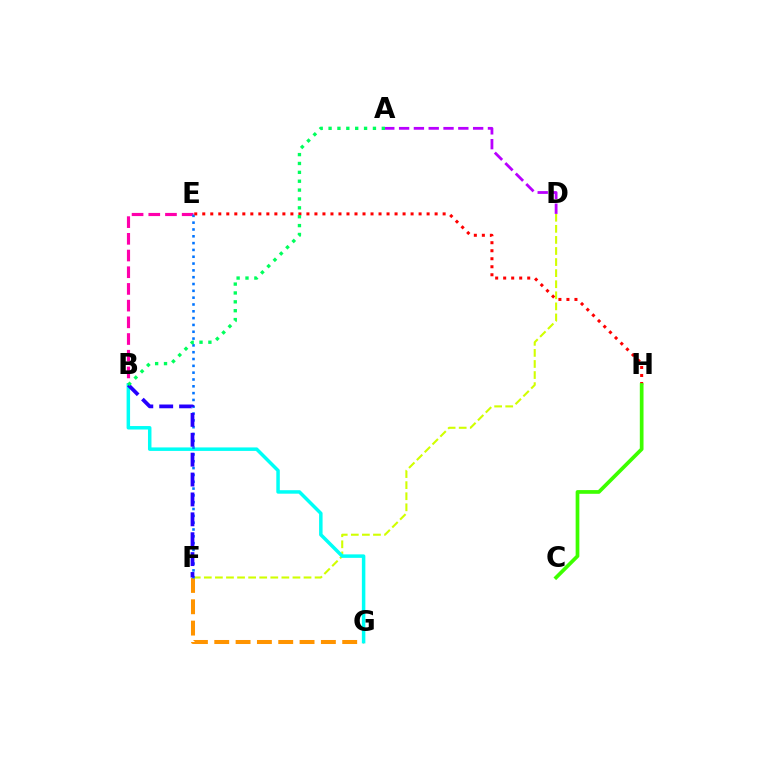{('F', 'G'): [{'color': '#ff9400', 'line_style': 'dashed', 'thickness': 2.9}], ('B', 'E'): [{'color': '#ff00ac', 'line_style': 'dashed', 'thickness': 2.27}], ('D', 'F'): [{'color': '#d1ff00', 'line_style': 'dashed', 'thickness': 1.5}], ('B', 'G'): [{'color': '#00fff6', 'line_style': 'solid', 'thickness': 2.51}], ('E', 'F'): [{'color': '#0074ff', 'line_style': 'dotted', 'thickness': 1.85}], ('E', 'H'): [{'color': '#ff0000', 'line_style': 'dotted', 'thickness': 2.18}], ('C', 'H'): [{'color': '#3dff00', 'line_style': 'solid', 'thickness': 2.67}], ('A', 'D'): [{'color': '#b900ff', 'line_style': 'dashed', 'thickness': 2.01}], ('B', 'F'): [{'color': '#2500ff', 'line_style': 'dashed', 'thickness': 2.7}], ('A', 'B'): [{'color': '#00ff5c', 'line_style': 'dotted', 'thickness': 2.41}]}